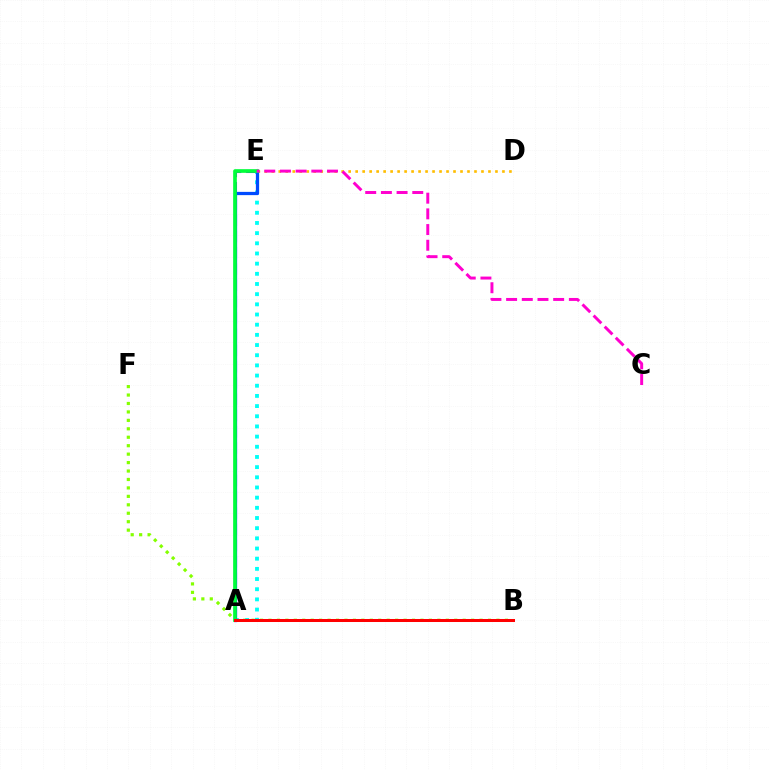{('B', 'F'): [{'color': '#84ff00', 'line_style': 'dotted', 'thickness': 2.29}], ('A', 'E'): [{'color': '#7200ff', 'line_style': 'dashed', 'thickness': 2.21}, {'color': '#00fff6', 'line_style': 'dotted', 'thickness': 2.76}, {'color': '#004bff', 'line_style': 'solid', 'thickness': 2.34}, {'color': '#00ff39', 'line_style': 'solid', 'thickness': 2.63}], ('D', 'E'): [{'color': '#ffbd00', 'line_style': 'dotted', 'thickness': 1.9}], ('C', 'E'): [{'color': '#ff00cf', 'line_style': 'dashed', 'thickness': 2.13}], ('A', 'B'): [{'color': '#ff0000', 'line_style': 'solid', 'thickness': 2.17}]}